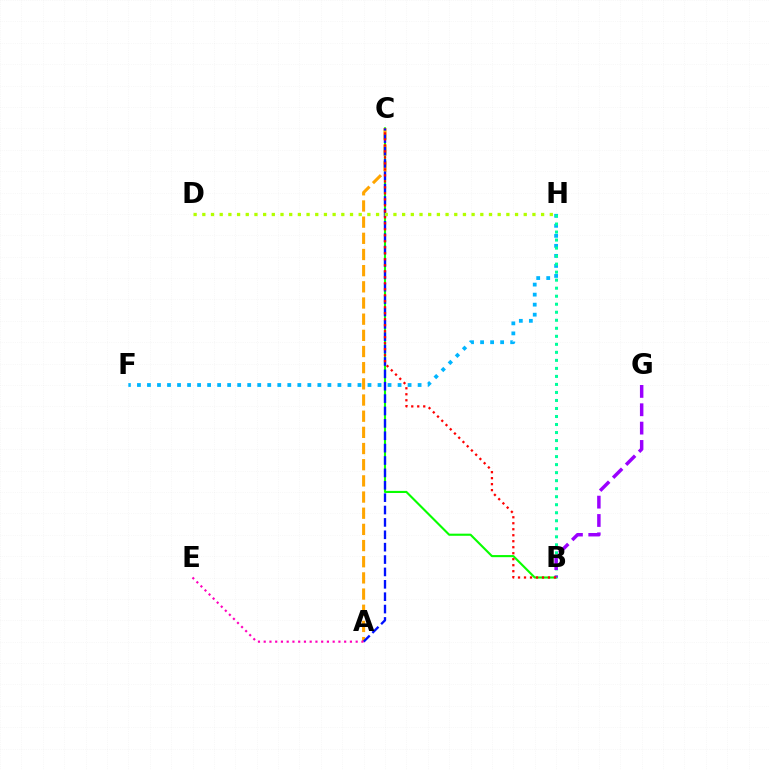{('F', 'H'): [{'color': '#00b5ff', 'line_style': 'dotted', 'thickness': 2.72}], ('B', 'C'): [{'color': '#08ff00', 'line_style': 'solid', 'thickness': 1.52}, {'color': '#ff0000', 'line_style': 'dotted', 'thickness': 1.63}], ('A', 'C'): [{'color': '#ffa500', 'line_style': 'dashed', 'thickness': 2.2}, {'color': '#0010ff', 'line_style': 'dashed', 'thickness': 1.68}], ('B', 'H'): [{'color': '#00ff9d', 'line_style': 'dotted', 'thickness': 2.18}], ('B', 'G'): [{'color': '#9b00ff', 'line_style': 'dashed', 'thickness': 2.49}], ('D', 'H'): [{'color': '#b3ff00', 'line_style': 'dotted', 'thickness': 2.36}], ('A', 'E'): [{'color': '#ff00bd', 'line_style': 'dotted', 'thickness': 1.56}]}